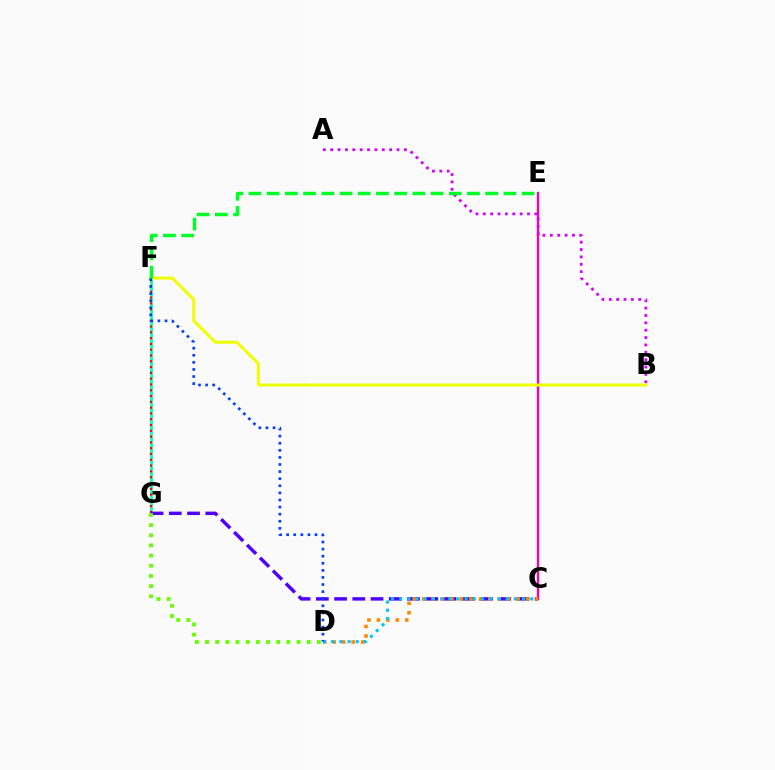{('F', 'G'): [{'color': '#00ffaf', 'line_style': 'solid', 'thickness': 1.91}, {'color': '#ff0000', 'line_style': 'dotted', 'thickness': 1.57}], ('C', 'G'): [{'color': '#4f00ff', 'line_style': 'dashed', 'thickness': 2.48}], ('C', 'E'): [{'color': '#ff00a0', 'line_style': 'solid', 'thickness': 1.67}], ('A', 'B'): [{'color': '#d600ff', 'line_style': 'dotted', 'thickness': 2.0}], ('C', 'D'): [{'color': '#ff8800', 'line_style': 'dotted', 'thickness': 2.57}, {'color': '#00c7ff', 'line_style': 'dotted', 'thickness': 2.22}], ('B', 'F'): [{'color': '#eeff00', 'line_style': 'solid', 'thickness': 2.16}], ('D', 'F'): [{'color': '#003fff', 'line_style': 'dotted', 'thickness': 1.93}], ('D', 'G'): [{'color': '#66ff00', 'line_style': 'dotted', 'thickness': 2.76}], ('E', 'F'): [{'color': '#00ff27', 'line_style': 'dashed', 'thickness': 2.47}]}